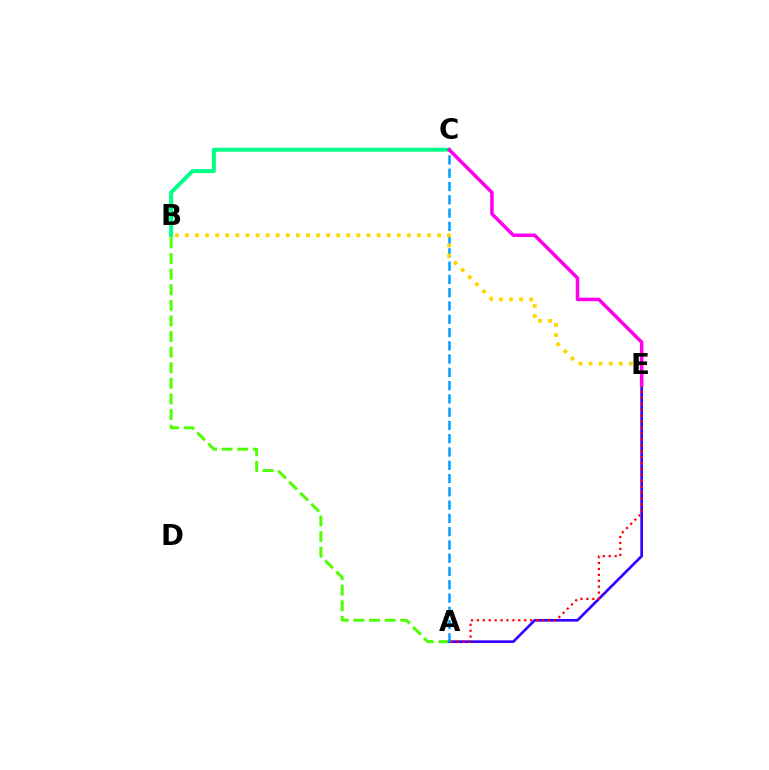{('A', 'B'): [{'color': '#4fff00', 'line_style': 'dashed', 'thickness': 2.12}], ('A', 'E'): [{'color': '#3700ff', 'line_style': 'solid', 'thickness': 1.94}, {'color': '#ff0000', 'line_style': 'dotted', 'thickness': 1.61}], ('A', 'C'): [{'color': '#009eff', 'line_style': 'dashed', 'thickness': 1.8}], ('B', 'E'): [{'color': '#ffd500', 'line_style': 'dotted', 'thickness': 2.74}], ('B', 'C'): [{'color': '#00ff86', 'line_style': 'solid', 'thickness': 2.82}], ('C', 'E'): [{'color': '#ff00ed', 'line_style': 'solid', 'thickness': 2.52}]}